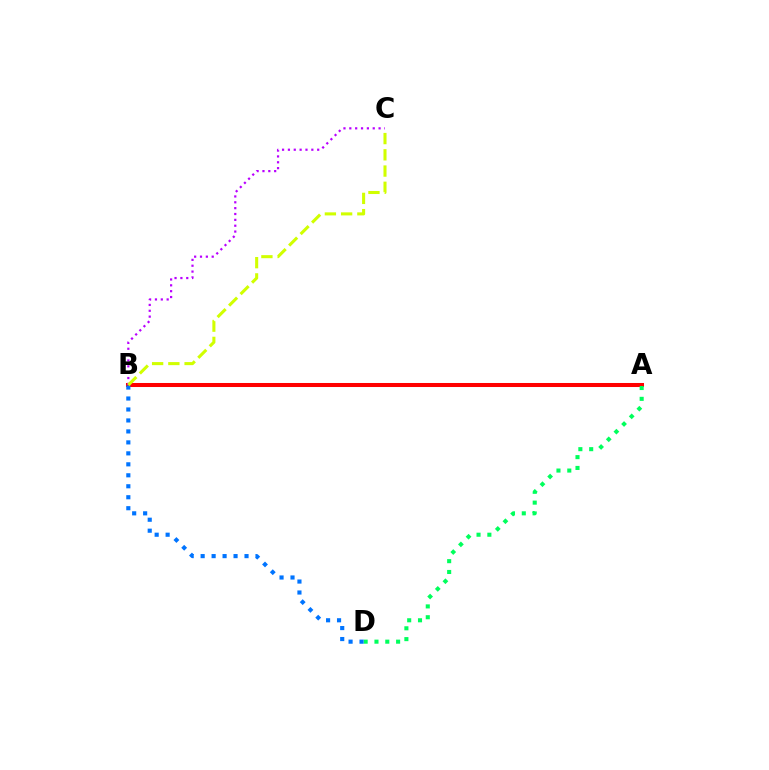{('A', 'B'): [{'color': '#ff0000', 'line_style': 'solid', 'thickness': 2.9}], ('A', 'D'): [{'color': '#00ff5c', 'line_style': 'dotted', 'thickness': 2.94}], ('B', 'D'): [{'color': '#0074ff', 'line_style': 'dotted', 'thickness': 2.98}], ('B', 'C'): [{'color': '#b900ff', 'line_style': 'dotted', 'thickness': 1.59}, {'color': '#d1ff00', 'line_style': 'dashed', 'thickness': 2.21}]}